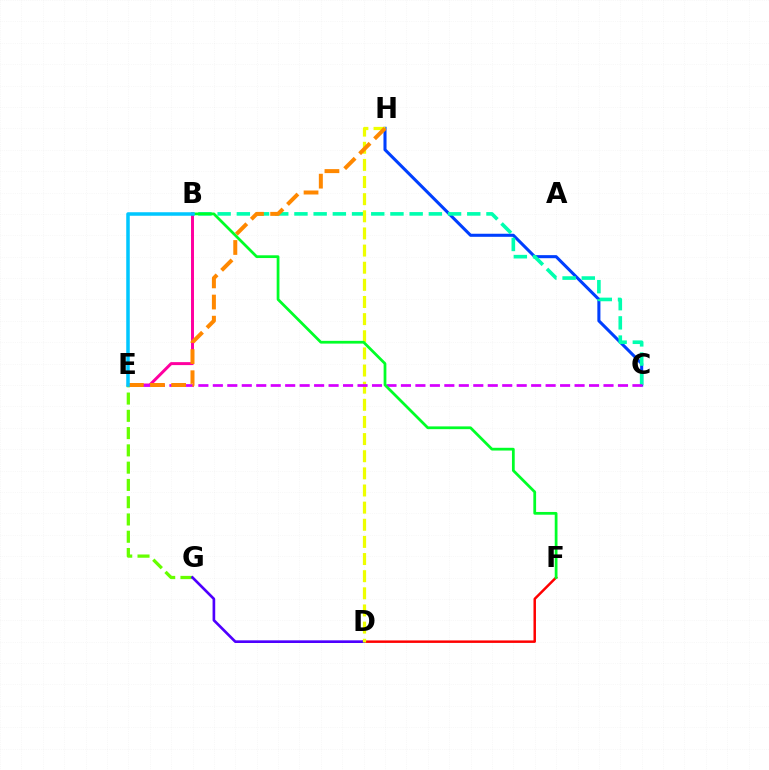{('C', 'H'): [{'color': '#003fff', 'line_style': 'solid', 'thickness': 2.21}], ('B', 'C'): [{'color': '#00ffaf', 'line_style': 'dashed', 'thickness': 2.61}], ('B', 'E'): [{'color': '#ff00a0', 'line_style': 'solid', 'thickness': 2.14}, {'color': '#00c7ff', 'line_style': 'solid', 'thickness': 2.54}], ('D', 'F'): [{'color': '#ff0000', 'line_style': 'solid', 'thickness': 1.79}], ('E', 'G'): [{'color': '#66ff00', 'line_style': 'dashed', 'thickness': 2.35}], ('D', 'G'): [{'color': '#4f00ff', 'line_style': 'solid', 'thickness': 1.91}], ('D', 'H'): [{'color': '#eeff00', 'line_style': 'dashed', 'thickness': 2.33}], ('C', 'E'): [{'color': '#d600ff', 'line_style': 'dashed', 'thickness': 1.97}], ('E', 'H'): [{'color': '#ff8800', 'line_style': 'dashed', 'thickness': 2.87}], ('B', 'F'): [{'color': '#00ff27', 'line_style': 'solid', 'thickness': 1.98}]}